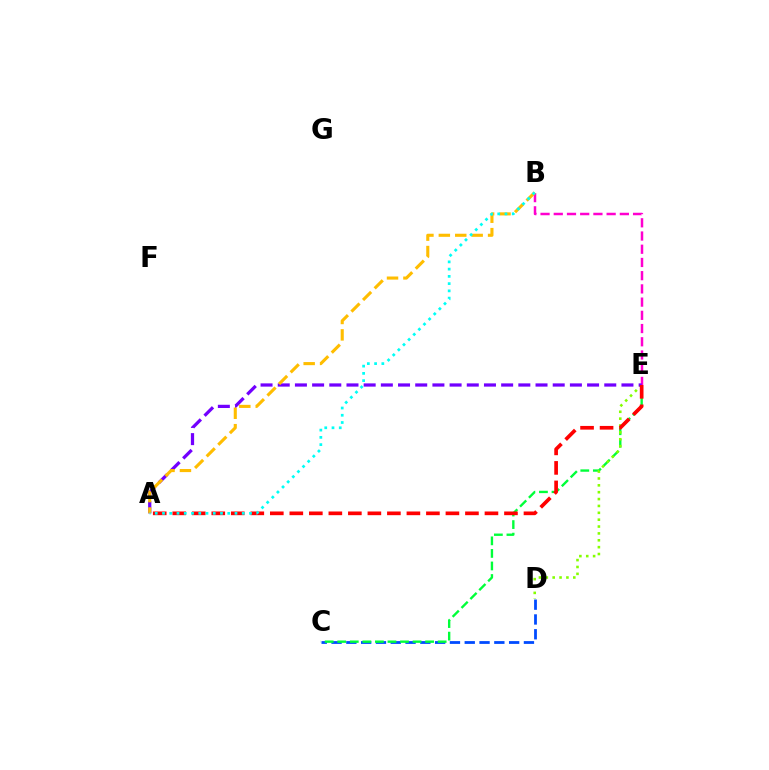{('C', 'D'): [{'color': '#004bff', 'line_style': 'dashed', 'thickness': 2.01}], ('C', 'E'): [{'color': '#00ff39', 'line_style': 'dashed', 'thickness': 1.71}], ('D', 'E'): [{'color': '#84ff00', 'line_style': 'dotted', 'thickness': 1.87}], ('B', 'E'): [{'color': '#ff00cf', 'line_style': 'dashed', 'thickness': 1.8}], ('A', 'E'): [{'color': '#7200ff', 'line_style': 'dashed', 'thickness': 2.33}, {'color': '#ff0000', 'line_style': 'dashed', 'thickness': 2.65}], ('A', 'B'): [{'color': '#ffbd00', 'line_style': 'dashed', 'thickness': 2.23}, {'color': '#00fff6', 'line_style': 'dotted', 'thickness': 1.97}]}